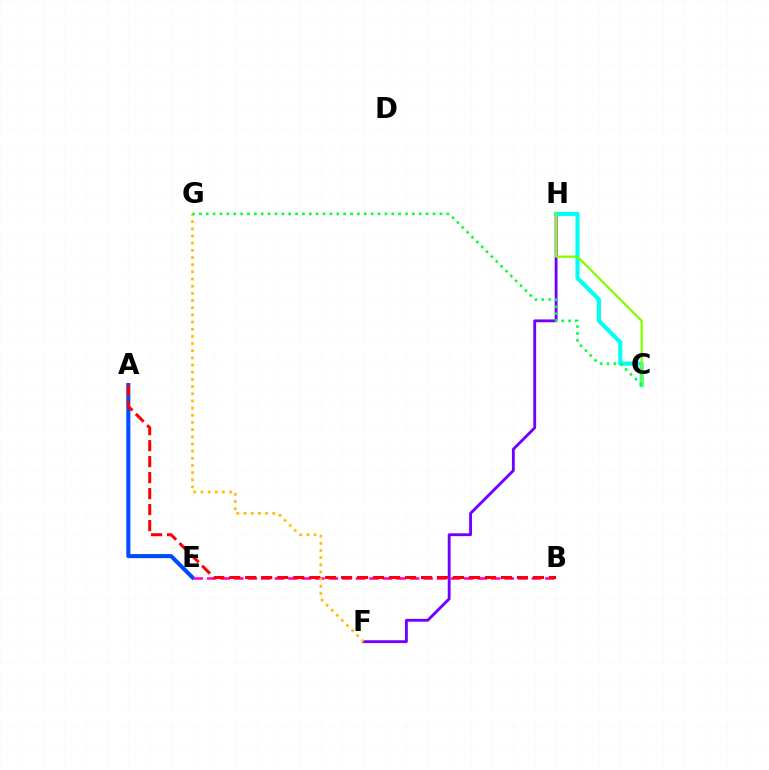{('A', 'E'): [{'color': '#004bff', 'line_style': 'solid', 'thickness': 2.93}], ('F', 'H'): [{'color': '#7200ff', 'line_style': 'solid', 'thickness': 2.05}], ('B', 'E'): [{'color': '#ff00cf', 'line_style': 'dashed', 'thickness': 1.84}], ('A', 'B'): [{'color': '#ff0000', 'line_style': 'dashed', 'thickness': 2.17}], ('C', 'H'): [{'color': '#00fff6', 'line_style': 'solid', 'thickness': 2.97}, {'color': '#84ff00', 'line_style': 'solid', 'thickness': 1.63}], ('F', 'G'): [{'color': '#ffbd00', 'line_style': 'dotted', 'thickness': 1.95}], ('C', 'G'): [{'color': '#00ff39', 'line_style': 'dotted', 'thickness': 1.87}]}